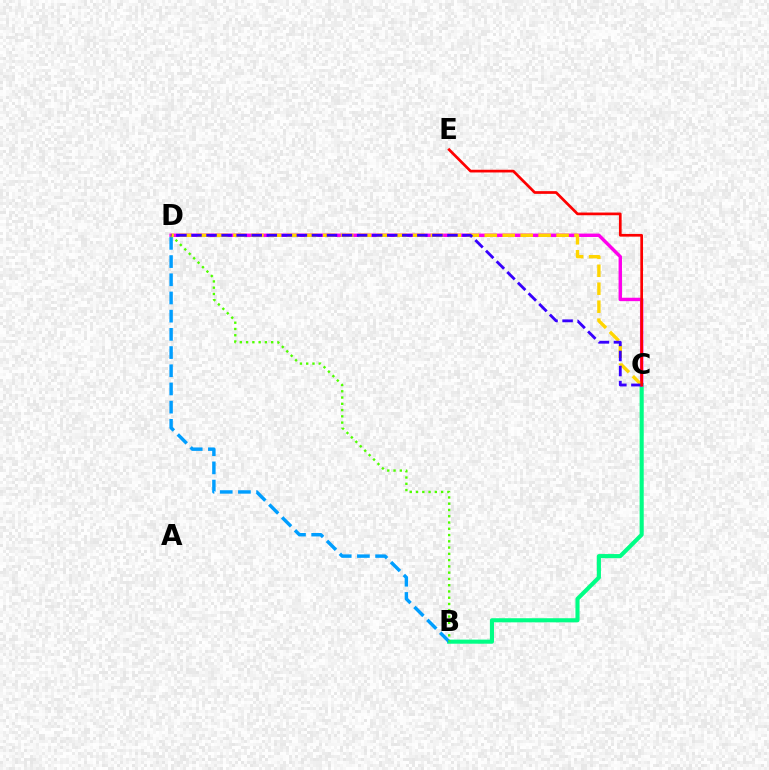{('B', 'C'): [{'color': '#00ff86', 'line_style': 'solid', 'thickness': 2.95}], ('B', 'D'): [{'color': '#009eff', 'line_style': 'dashed', 'thickness': 2.47}, {'color': '#4fff00', 'line_style': 'dotted', 'thickness': 1.7}], ('C', 'D'): [{'color': '#ff00ed', 'line_style': 'solid', 'thickness': 2.45}, {'color': '#ffd500', 'line_style': 'dashed', 'thickness': 2.44}, {'color': '#3700ff', 'line_style': 'dashed', 'thickness': 2.05}], ('C', 'E'): [{'color': '#ff0000', 'line_style': 'solid', 'thickness': 1.95}]}